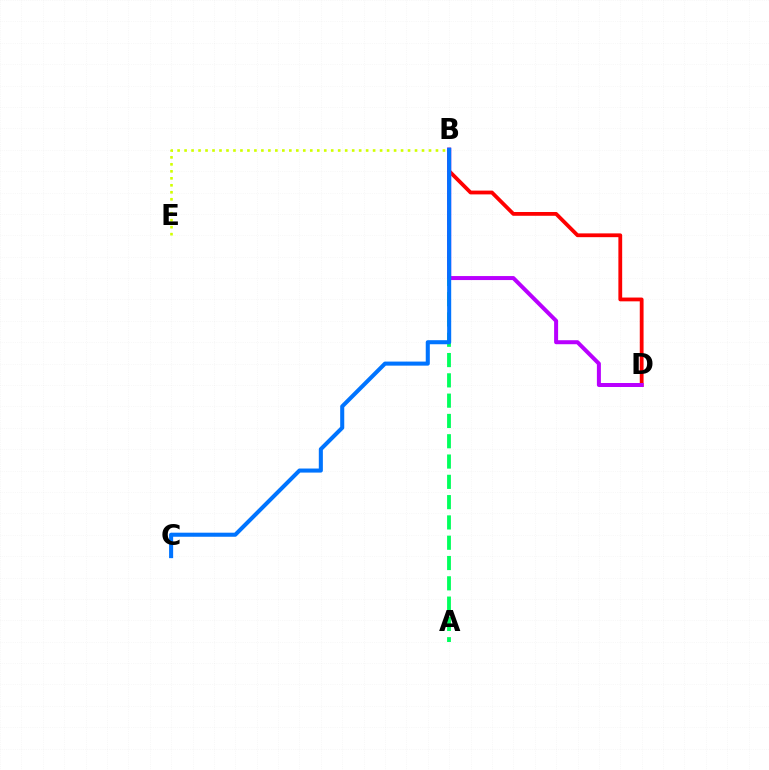{('A', 'B'): [{'color': '#00ff5c', 'line_style': 'dashed', 'thickness': 2.76}], ('B', 'D'): [{'color': '#ff0000', 'line_style': 'solid', 'thickness': 2.73}, {'color': '#b900ff', 'line_style': 'solid', 'thickness': 2.88}], ('B', 'C'): [{'color': '#0074ff', 'line_style': 'solid', 'thickness': 2.92}], ('B', 'E'): [{'color': '#d1ff00', 'line_style': 'dotted', 'thickness': 1.9}]}